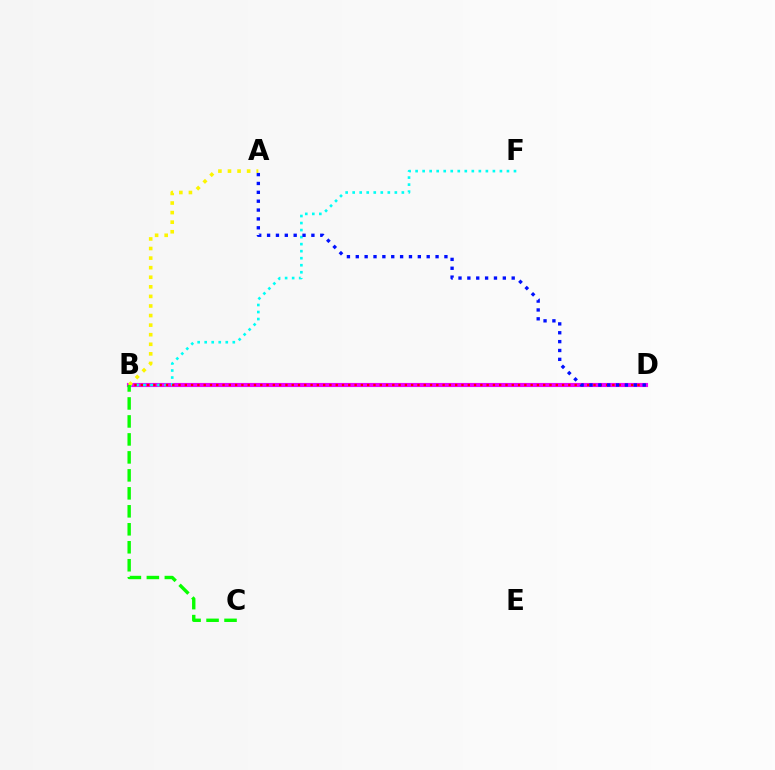{('B', 'D'): [{'color': '#ee00ff', 'line_style': 'solid', 'thickness': 2.97}, {'color': '#ff0000', 'line_style': 'dotted', 'thickness': 1.71}], ('B', 'F'): [{'color': '#00fff6', 'line_style': 'dotted', 'thickness': 1.91}], ('A', 'B'): [{'color': '#fcf500', 'line_style': 'dotted', 'thickness': 2.6}], ('A', 'D'): [{'color': '#0010ff', 'line_style': 'dotted', 'thickness': 2.41}], ('B', 'C'): [{'color': '#08ff00', 'line_style': 'dashed', 'thickness': 2.44}]}